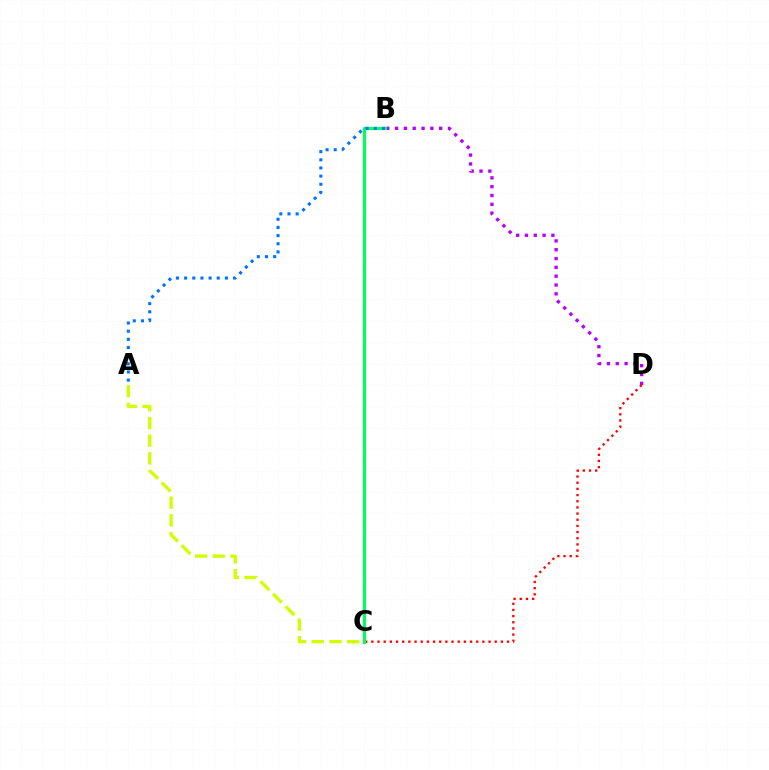{('B', 'D'): [{'color': '#b900ff', 'line_style': 'dotted', 'thickness': 2.4}], ('C', 'D'): [{'color': '#ff0000', 'line_style': 'dotted', 'thickness': 1.68}], ('A', 'C'): [{'color': '#d1ff00', 'line_style': 'dashed', 'thickness': 2.41}], ('B', 'C'): [{'color': '#00ff5c', 'line_style': 'solid', 'thickness': 2.32}], ('A', 'B'): [{'color': '#0074ff', 'line_style': 'dotted', 'thickness': 2.22}]}